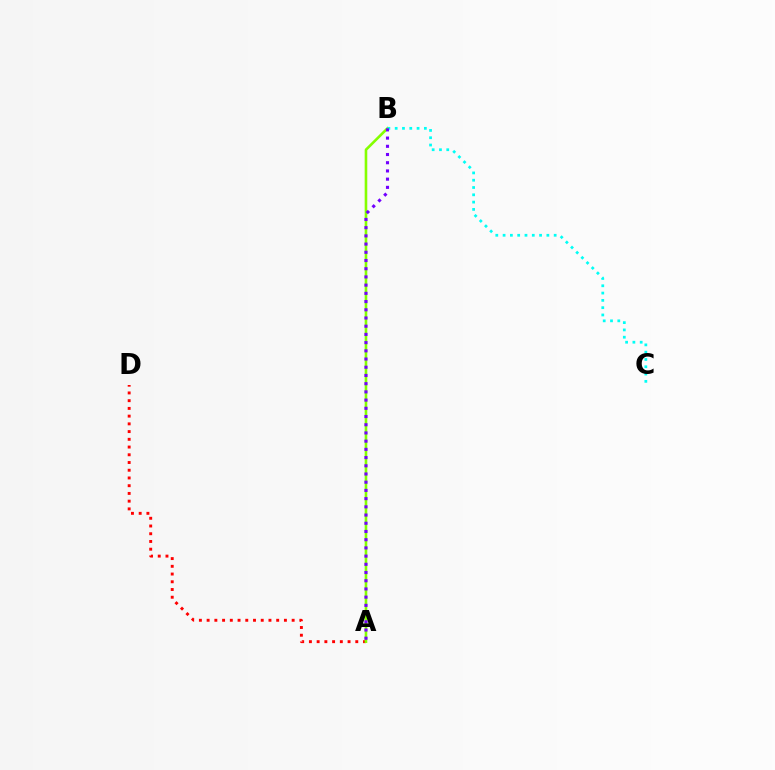{('A', 'D'): [{'color': '#ff0000', 'line_style': 'dotted', 'thickness': 2.1}], ('A', 'B'): [{'color': '#84ff00', 'line_style': 'solid', 'thickness': 1.88}, {'color': '#7200ff', 'line_style': 'dotted', 'thickness': 2.23}], ('B', 'C'): [{'color': '#00fff6', 'line_style': 'dotted', 'thickness': 1.98}]}